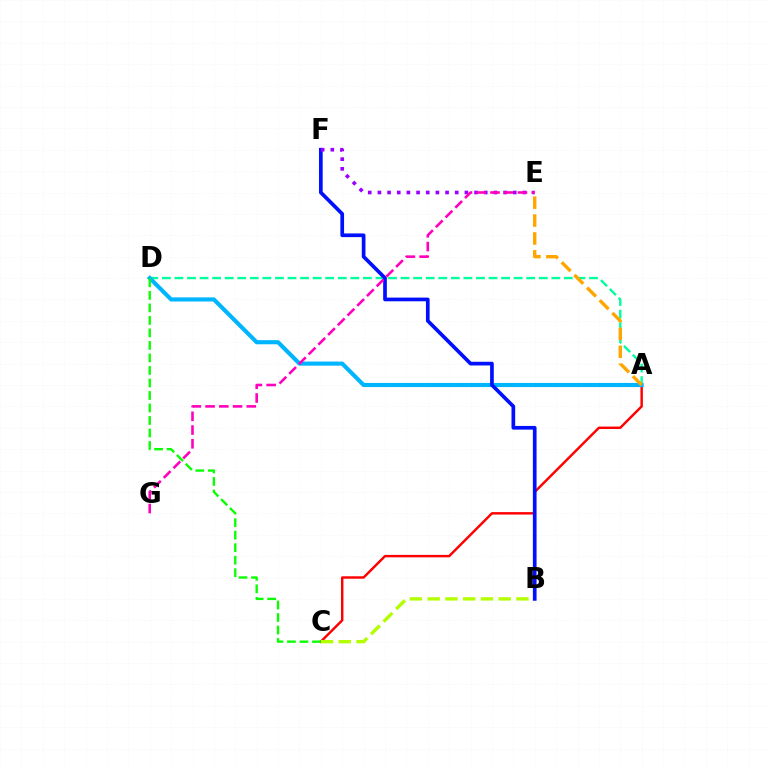{('A', 'D'): [{'color': '#00ff9d', 'line_style': 'dashed', 'thickness': 1.71}, {'color': '#00b5ff', 'line_style': 'solid', 'thickness': 2.96}], ('A', 'C'): [{'color': '#ff0000', 'line_style': 'solid', 'thickness': 1.76}], ('B', 'C'): [{'color': '#b3ff00', 'line_style': 'dashed', 'thickness': 2.41}], ('B', 'F'): [{'color': '#0010ff', 'line_style': 'solid', 'thickness': 2.66}], ('E', 'F'): [{'color': '#9b00ff', 'line_style': 'dotted', 'thickness': 2.63}], ('A', 'E'): [{'color': '#ffa500', 'line_style': 'dashed', 'thickness': 2.43}], ('C', 'D'): [{'color': '#08ff00', 'line_style': 'dashed', 'thickness': 1.7}], ('E', 'G'): [{'color': '#ff00bd', 'line_style': 'dashed', 'thickness': 1.87}]}